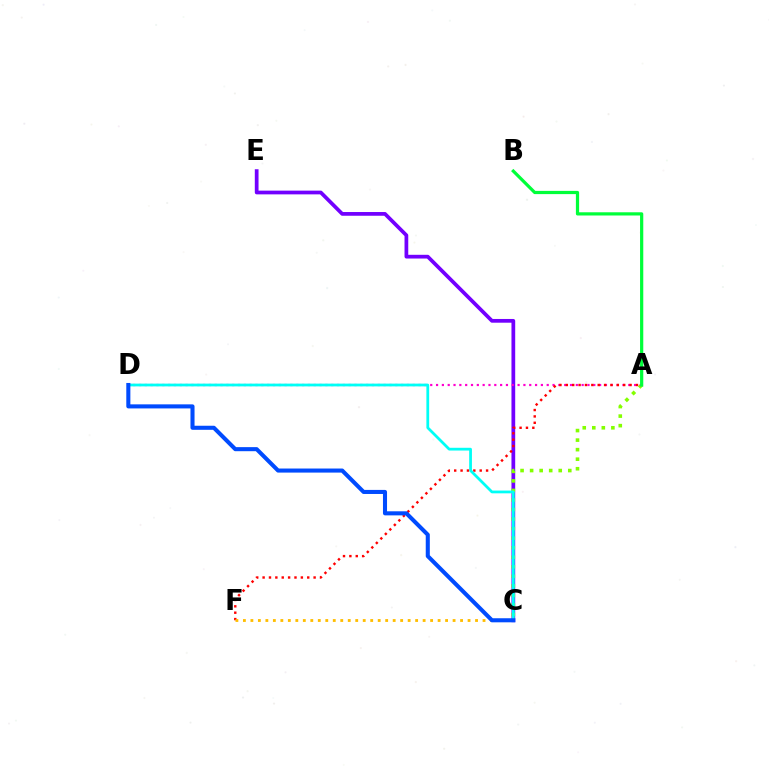{('C', 'E'): [{'color': '#7200ff', 'line_style': 'solid', 'thickness': 2.69}], ('A', 'C'): [{'color': '#84ff00', 'line_style': 'dotted', 'thickness': 2.59}], ('A', 'D'): [{'color': '#ff00cf', 'line_style': 'dotted', 'thickness': 1.58}], ('A', 'F'): [{'color': '#ff0000', 'line_style': 'dotted', 'thickness': 1.73}], ('C', 'F'): [{'color': '#ffbd00', 'line_style': 'dotted', 'thickness': 2.03}], ('A', 'B'): [{'color': '#00ff39', 'line_style': 'solid', 'thickness': 2.32}], ('C', 'D'): [{'color': '#00fff6', 'line_style': 'solid', 'thickness': 1.99}, {'color': '#004bff', 'line_style': 'solid', 'thickness': 2.93}]}